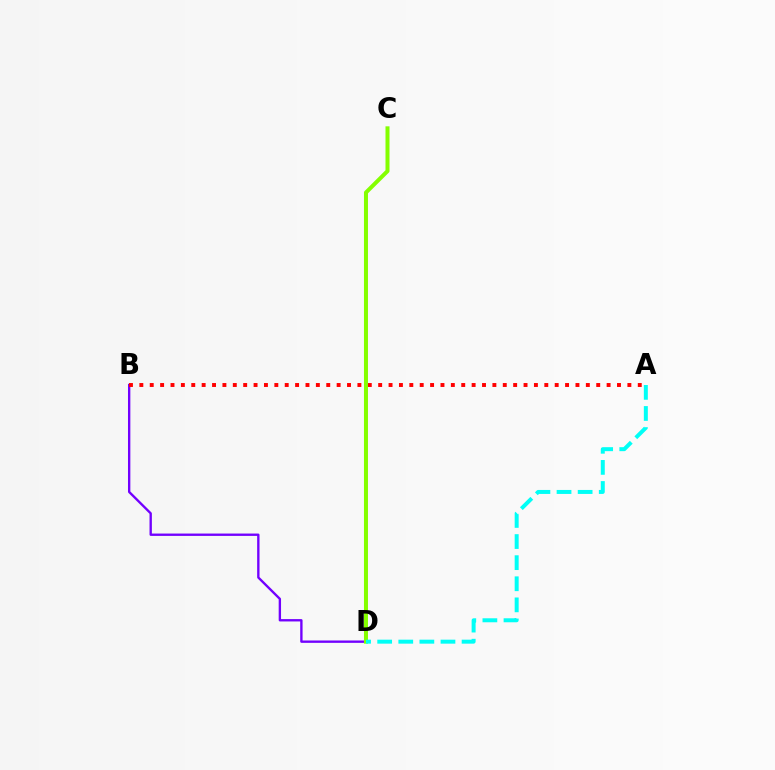{('B', 'D'): [{'color': '#7200ff', 'line_style': 'solid', 'thickness': 1.7}], ('A', 'B'): [{'color': '#ff0000', 'line_style': 'dotted', 'thickness': 2.82}], ('C', 'D'): [{'color': '#84ff00', 'line_style': 'solid', 'thickness': 2.88}], ('A', 'D'): [{'color': '#00fff6', 'line_style': 'dashed', 'thickness': 2.87}]}